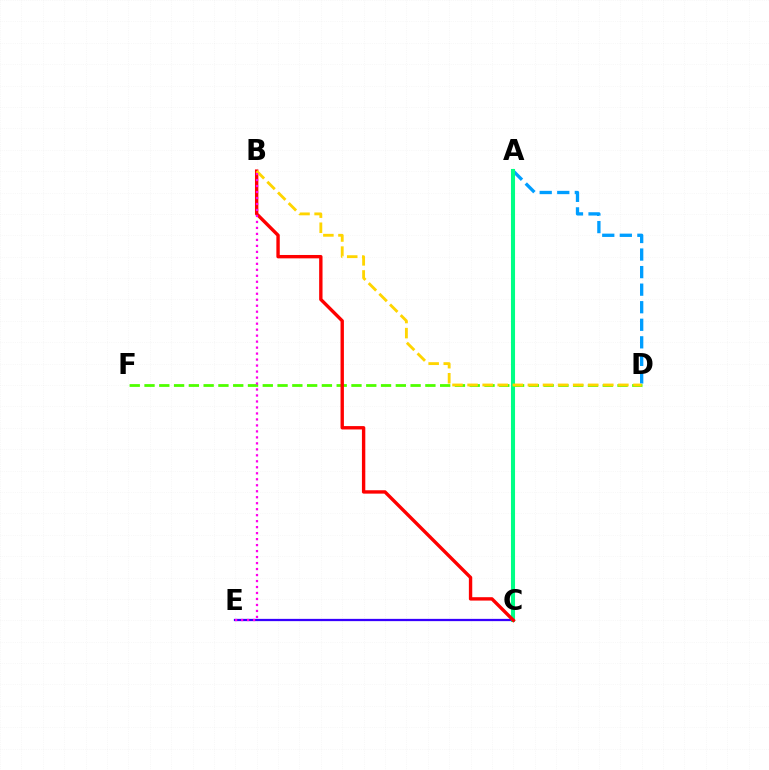{('A', 'D'): [{'color': '#009eff', 'line_style': 'dashed', 'thickness': 2.38}], ('C', 'E'): [{'color': '#3700ff', 'line_style': 'solid', 'thickness': 1.63}], ('A', 'C'): [{'color': '#00ff86', 'line_style': 'solid', 'thickness': 2.93}], ('D', 'F'): [{'color': '#4fff00', 'line_style': 'dashed', 'thickness': 2.01}], ('B', 'C'): [{'color': '#ff0000', 'line_style': 'solid', 'thickness': 2.43}], ('B', 'D'): [{'color': '#ffd500', 'line_style': 'dashed', 'thickness': 2.05}], ('B', 'E'): [{'color': '#ff00ed', 'line_style': 'dotted', 'thickness': 1.63}]}